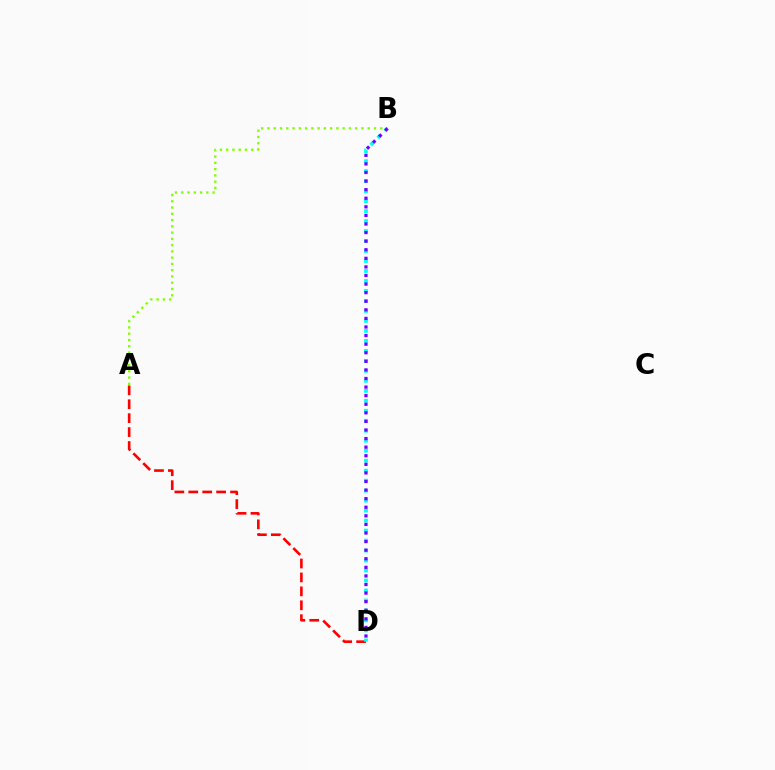{('A', 'B'): [{'color': '#84ff00', 'line_style': 'dotted', 'thickness': 1.7}], ('A', 'D'): [{'color': '#ff0000', 'line_style': 'dashed', 'thickness': 1.89}], ('B', 'D'): [{'color': '#00fff6', 'line_style': 'dotted', 'thickness': 2.71}, {'color': '#7200ff', 'line_style': 'dotted', 'thickness': 2.33}]}